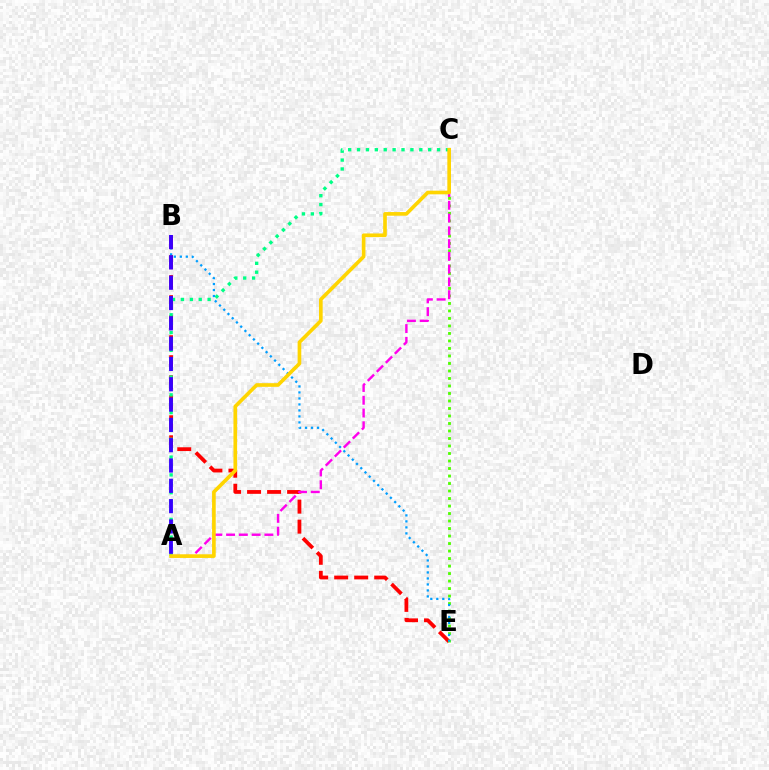{('B', 'E'): [{'color': '#ff0000', 'line_style': 'dashed', 'thickness': 2.72}, {'color': '#009eff', 'line_style': 'dotted', 'thickness': 1.63}], ('A', 'C'): [{'color': '#00ff86', 'line_style': 'dotted', 'thickness': 2.42}, {'color': '#ff00ed', 'line_style': 'dashed', 'thickness': 1.74}, {'color': '#ffd500', 'line_style': 'solid', 'thickness': 2.63}], ('C', 'E'): [{'color': '#4fff00', 'line_style': 'dotted', 'thickness': 2.04}], ('A', 'B'): [{'color': '#3700ff', 'line_style': 'dashed', 'thickness': 2.76}]}